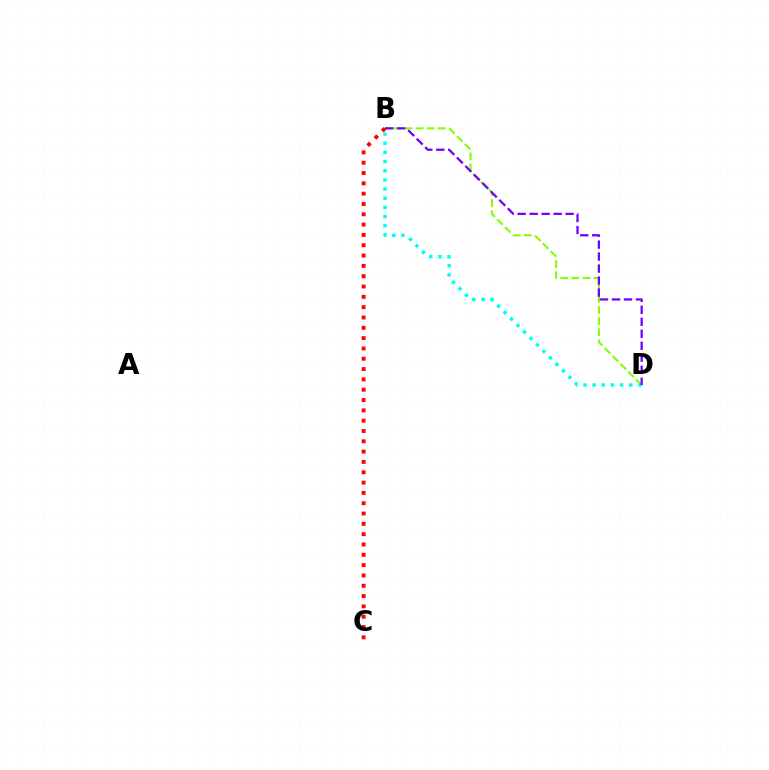{('B', 'D'): [{'color': '#84ff00', 'line_style': 'dashed', 'thickness': 1.51}, {'color': '#00fff6', 'line_style': 'dotted', 'thickness': 2.49}, {'color': '#7200ff', 'line_style': 'dashed', 'thickness': 1.63}], ('B', 'C'): [{'color': '#ff0000', 'line_style': 'dotted', 'thickness': 2.8}]}